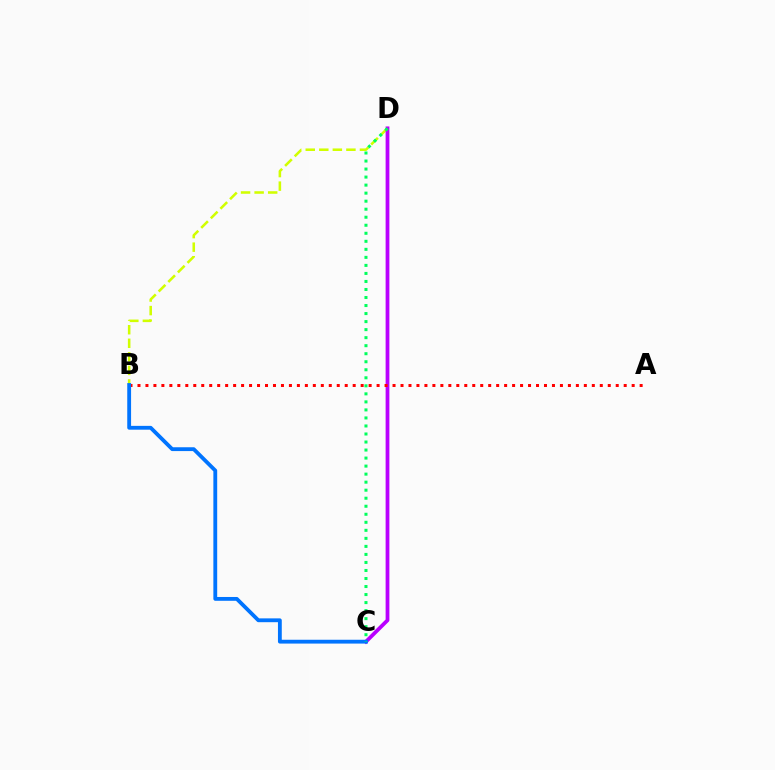{('B', 'D'): [{'color': '#d1ff00', 'line_style': 'dashed', 'thickness': 1.84}], ('C', 'D'): [{'color': '#b900ff', 'line_style': 'solid', 'thickness': 2.71}, {'color': '#00ff5c', 'line_style': 'dotted', 'thickness': 2.18}], ('A', 'B'): [{'color': '#ff0000', 'line_style': 'dotted', 'thickness': 2.17}], ('B', 'C'): [{'color': '#0074ff', 'line_style': 'solid', 'thickness': 2.75}]}